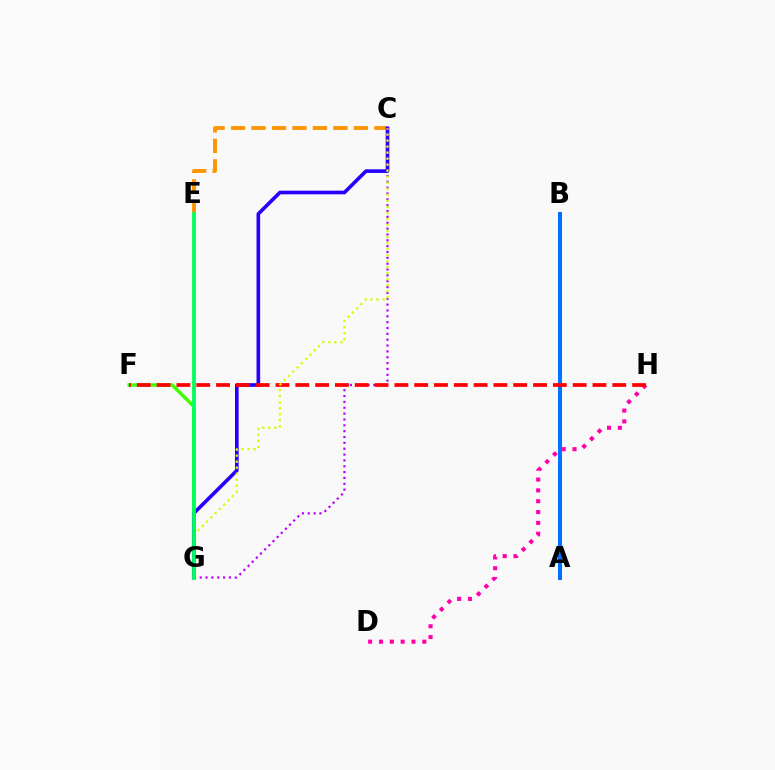{('C', 'E'): [{'color': '#ff9400', 'line_style': 'dashed', 'thickness': 2.78}], ('A', 'B'): [{'color': '#0074ff', 'line_style': 'solid', 'thickness': 2.91}], ('F', 'G'): [{'color': '#3dff00', 'line_style': 'solid', 'thickness': 2.48}], ('E', 'G'): [{'color': '#00fff6', 'line_style': 'solid', 'thickness': 1.66}, {'color': '#00ff5c', 'line_style': 'solid', 'thickness': 2.69}], ('C', 'G'): [{'color': '#2500ff', 'line_style': 'solid', 'thickness': 2.62}, {'color': '#b900ff', 'line_style': 'dotted', 'thickness': 1.59}, {'color': '#d1ff00', 'line_style': 'dotted', 'thickness': 1.64}], ('D', 'H'): [{'color': '#ff00ac', 'line_style': 'dotted', 'thickness': 2.94}], ('F', 'H'): [{'color': '#ff0000', 'line_style': 'dashed', 'thickness': 2.69}]}